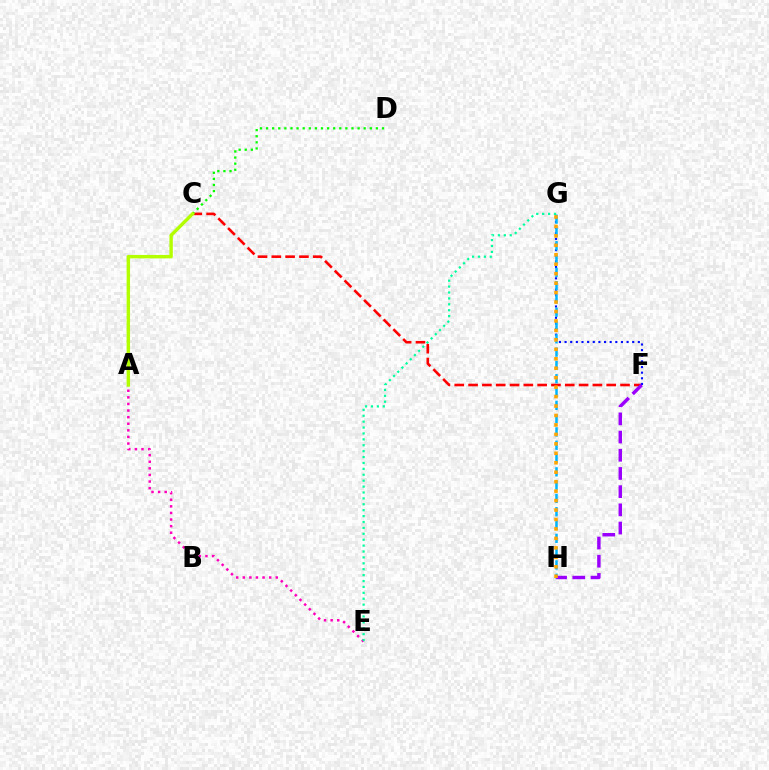{('A', 'E'): [{'color': '#ff00bd', 'line_style': 'dotted', 'thickness': 1.79}], ('C', 'F'): [{'color': '#ff0000', 'line_style': 'dashed', 'thickness': 1.88}], ('F', 'G'): [{'color': '#0010ff', 'line_style': 'dotted', 'thickness': 1.53}], ('G', 'H'): [{'color': '#00b5ff', 'line_style': 'dashed', 'thickness': 1.81}, {'color': '#ffa500', 'line_style': 'dotted', 'thickness': 2.57}], ('F', 'H'): [{'color': '#9b00ff', 'line_style': 'dashed', 'thickness': 2.47}], ('C', 'D'): [{'color': '#08ff00', 'line_style': 'dotted', 'thickness': 1.66}], ('E', 'G'): [{'color': '#00ff9d', 'line_style': 'dotted', 'thickness': 1.6}], ('A', 'C'): [{'color': '#b3ff00', 'line_style': 'solid', 'thickness': 2.46}]}